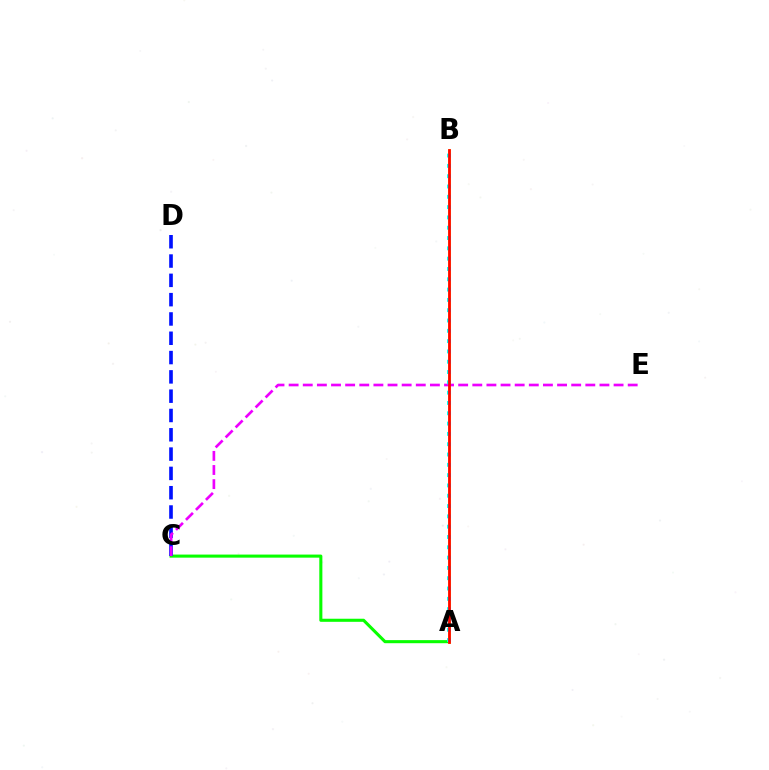{('A', 'C'): [{'color': '#08ff00', 'line_style': 'solid', 'thickness': 2.22}], ('A', 'B'): [{'color': '#fcf500', 'line_style': 'solid', 'thickness': 1.96}, {'color': '#00fff6', 'line_style': 'dotted', 'thickness': 2.8}, {'color': '#ff0000', 'line_style': 'solid', 'thickness': 1.96}], ('C', 'D'): [{'color': '#0010ff', 'line_style': 'dashed', 'thickness': 2.62}], ('C', 'E'): [{'color': '#ee00ff', 'line_style': 'dashed', 'thickness': 1.92}]}